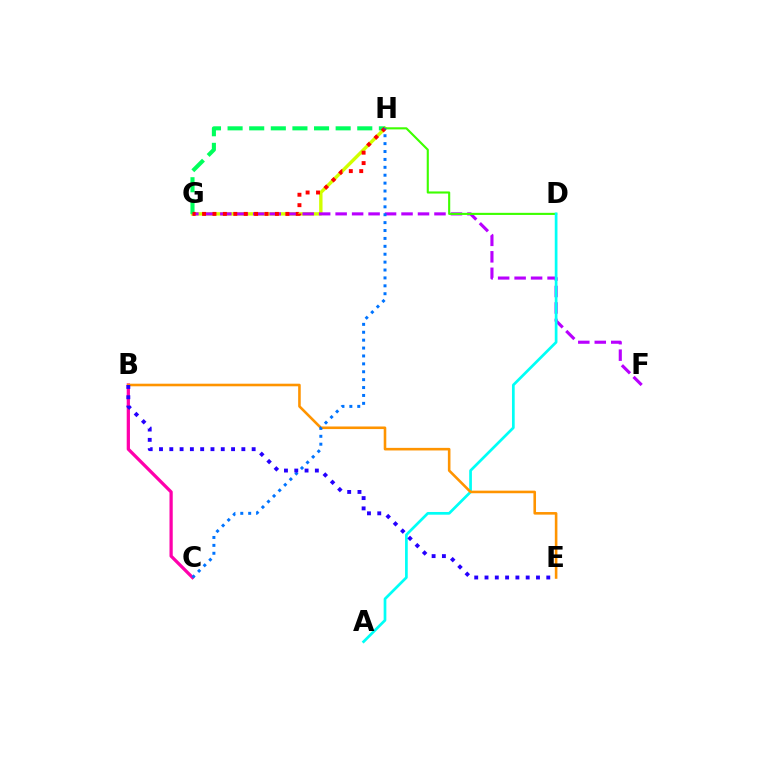{('G', 'H'): [{'color': '#d1ff00', 'line_style': 'solid', 'thickness': 2.44}, {'color': '#00ff5c', 'line_style': 'dashed', 'thickness': 2.94}, {'color': '#ff0000', 'line_style': 'dotted', 'thickness': 2.83}], ('B', 'C'): [{'color': '#ff00ac', 'line_style': 'solid', 'thickness': 2.34}], ('F', 'G'): [{'color': '#b900ff', 'line_style': 'dashed', 'thickness': 2.24}], ('D', 'H'): [{'color': '#3dff00', 'line_style': 'solid', 'thickness': 1.52}], ('A', 'D'): [{'color': '#00fff6', 'line_style': 'solid', 'thickness': 1.95}], ('B', 'E'): [{'color': '#ff9400', 'line_style': 'solid', 'thickness': 1.87}, {'color': '#2500ff', 'line_style': 'dotted', 'thickness': 2.8}], ('C', 'H'): [{'color': '#0074ff', 'line_style': 'dotted', 'thickness': 2.15}]}